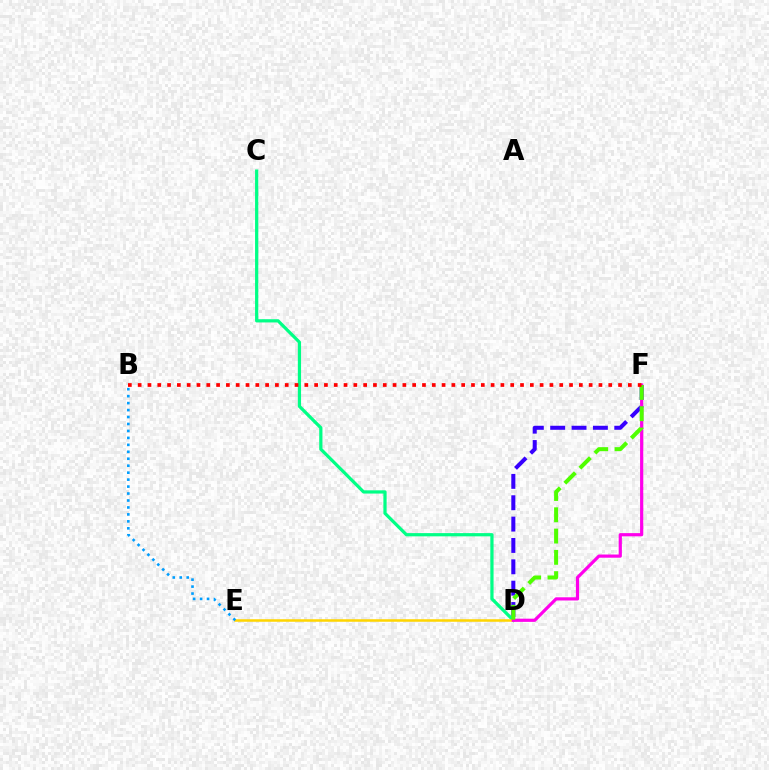{('D', 'F'): [{'color': '#3700ff', 'line_style': 'dashed', 'thickness': 2.9}, {'color': '#ff00ed', 'line_style': 'solid', 'thickness': 2.3}, {'color': '#4fff00', 'line_style': 'dashed', 'thickness': 2.89}], ('C', 'D'): [{'color': '#00ff86', 'line_style': 'solid', 'thickness': 2.32}], ('D', 'E'): [{'color': '#ffd500', 'line_style': 'solid', 'thickness': 1.82}], ('B', 'E'): [{'color': '#009eff', 'line_style': 'dotted', 'thickness': 1.89}], ('B', 'F'): [{'color': '#ff0000', 'line_style': 'dotted', 'thickness': 2.66}]}